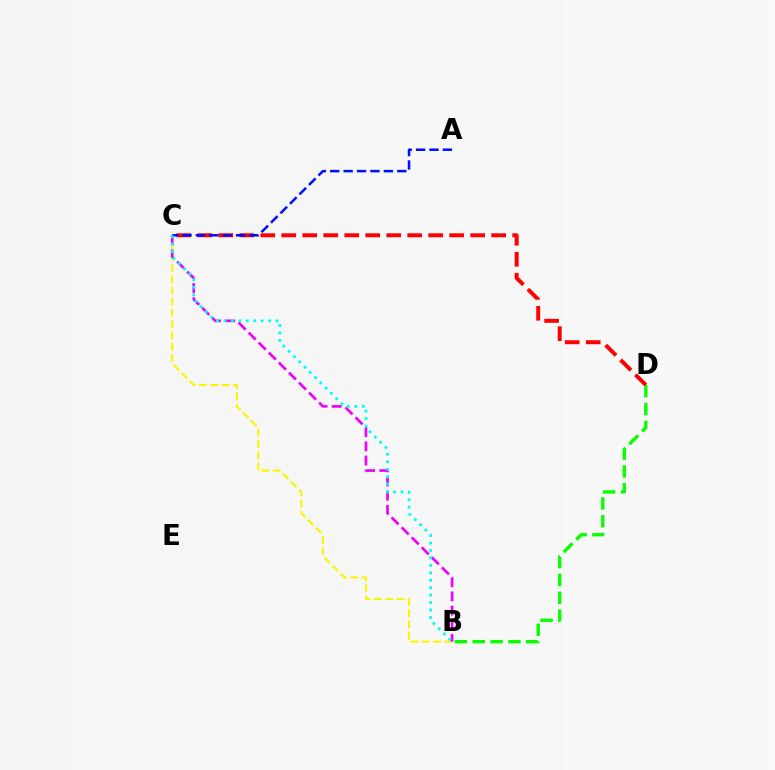{('B', 'D'): [{'color': '#08ff00', 'line_style': 'dashed', 'thickness': 2.42}], ('C', 'D'): [{'color': '#ff0000', 'line_style': 'dashed', 'thickness': 2.85}], ('B', 'C'): [{'color': '#fcf500', 'line_style': 'dashed', 'thickness': 1.53}, {'color': '#ee00ff', 'line_style': 'dashed', 'thickness': 1.93}, {'color': '#00fff6', 'line_style': 'dotted', 'thickness': 2.02}], ('A', 'C'): [{'color': '#0010ff', 'line_style': 'dashed', 'thickness': 1.82}]}